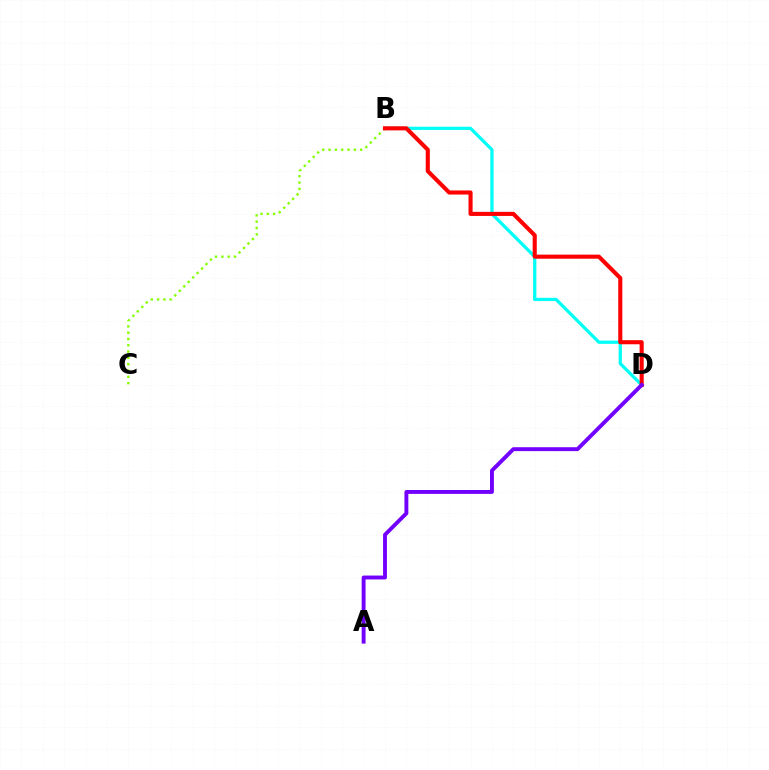{('B', 'C'): [{'color': '#84ff00', 'line_style': 'dotted', 'thickness': 1.71}], ('B', 'D'): [{'color': '#00fff6', 'line_style': 'solid', 'thickness': 2.32}, {'color': '#ff0000', 'line_style': 'solid', 'thickness': 2.95}], ('A', 'D'): [{'color': '#7200ff', 'line_style': 'solid', 'thickness': 2.8}]}